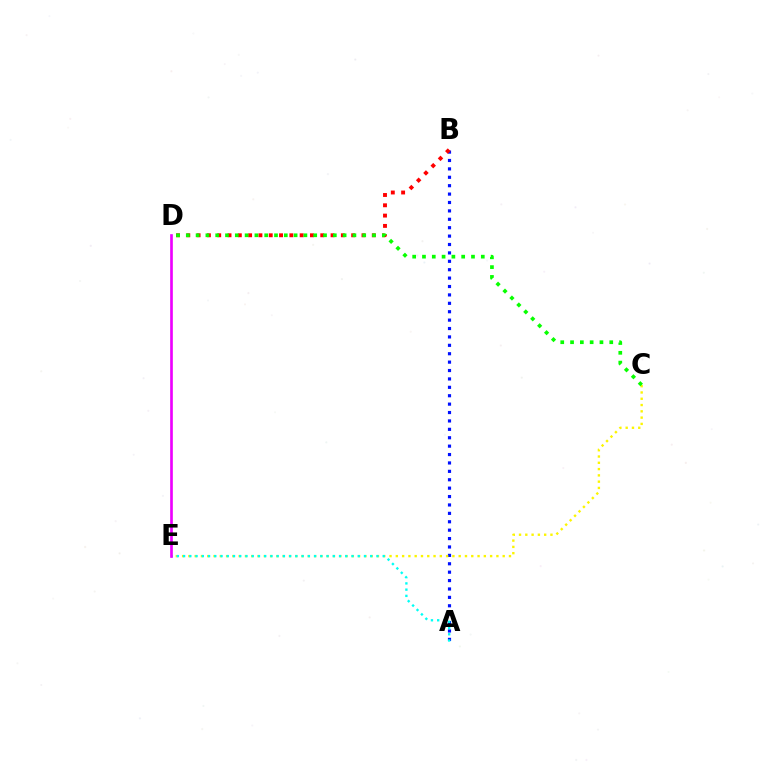{('A', 'B'): [{'color': '#0010ff', 'line_style': 'dotted', 'thickness': 2.28}], ('C', 'E'): [{'color': '#fcf500', 'line_style': 'dotted', 'thickness': 1.71}], ('A', 'E'): [{'color': '#00fff6', 'line_style': 'dotted', 'thickness': 1.69}], ('D', 'E'): [{'color': '#ee00ff', 'line_style': 'solid', 'thickness': 1.92}], ('B', 'D'): [{'color': '#ff0000', 'line_style': 'dotted', 'thickness': 2.8}], ('C', 'D'): [{'color': '#08ff00', 'line_style': 'dotted', 'thickness': 2.66}]}